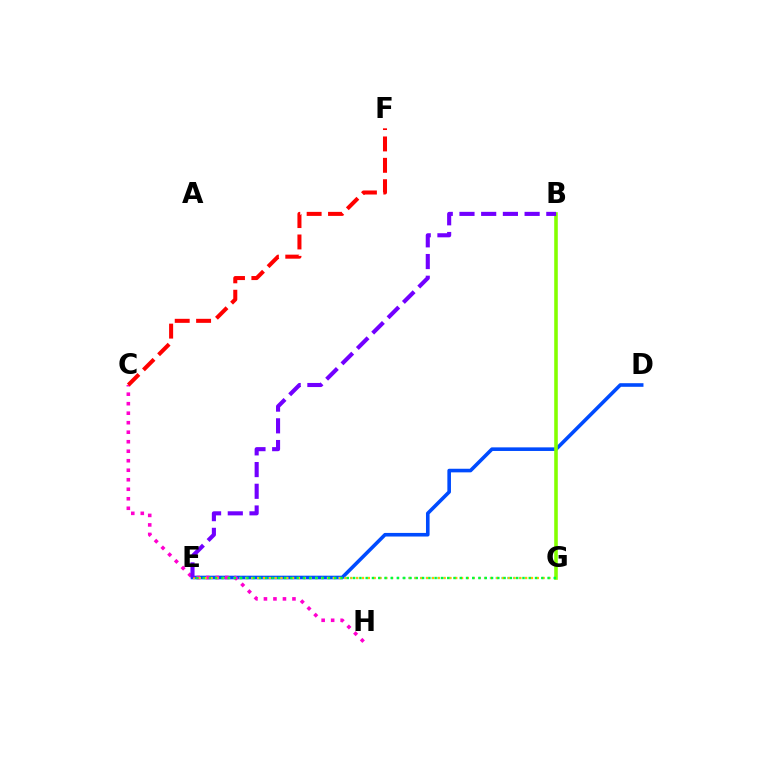{('D', 'E'): [{'color': '#004bff', 'line_style': 'solid', 'thickness': 2.59}], ('E', 'G'): [{'color': '#00fff6', 'line_style': 'dotted', 'thickness': 1.58}, {'color': '#ffbd00', 'line_style': 'dotted', 'thickness': 1.58}, {'color': '#00ff39', 'line_style': 'dotted', 'thickness': 1.7}], ('C', 'H'): [{'color': '#ff00cf', 'line_style': 'dotted', 'thickness': 2.58}], ('B', 'G'): [{'color': '#84ff00', 'line_style': 'solid', 'thickness': 2.57}], ('B', 'E'): [{'color': '#7200ff', 'line_style': 'dashed', 'thickness': 2.95}], ('C', 'F'): [{'color': '#ff0000', 'line_style': 'dashed', 'thickness': 2.9}]}